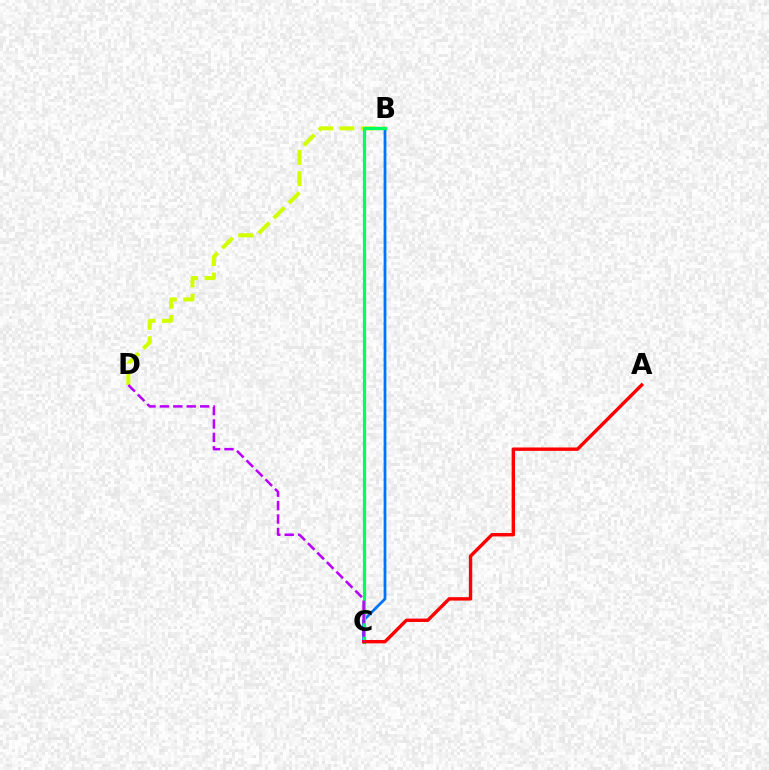{('B', 'D'): [{'color': '#d1ff00', 'line_style': 'dashed', 'thickness': 2.9}], ('B', 'C'): [{'color': '#0074ff', 'line_style': 'solid', 'thickness': 2.0}, {'color': '#00ff5c', 'line_style': 'solid', 'thickness': 2.32}], ('A', 'C'): [{'color': '#ff0000', 'line_style': 'solid', 'thickness': 2.44}], ('C', 'D'): [{'color': '#b900ff', 'line_style': 'dashed', 'thickness': 1.82}]}